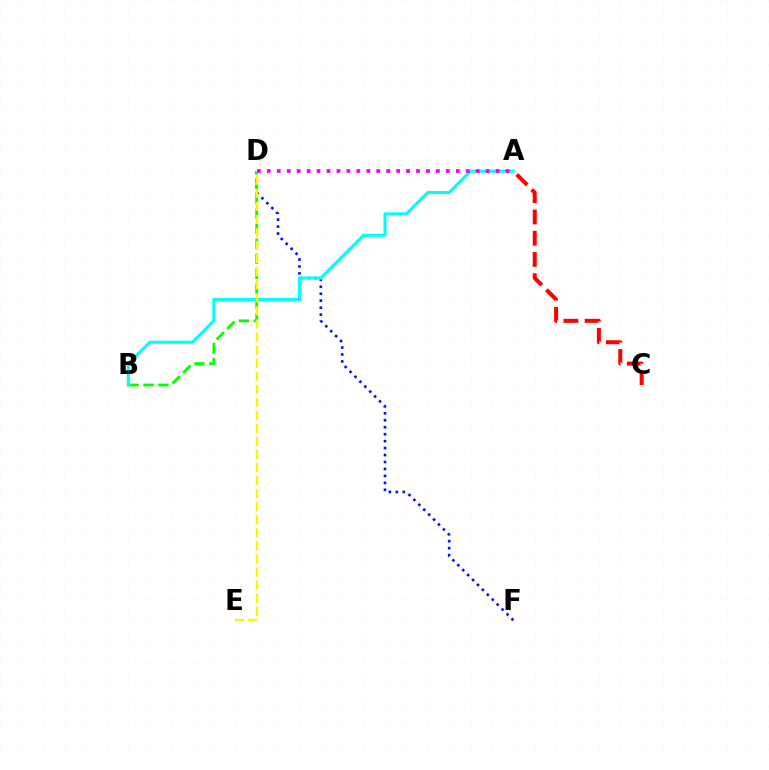{('D', 'F'): [{'color': '#0010ff', 'line_style': 'dotted', 'thickness': 1.89}], ('B', 'D'): [{'color': '#08ff00', 'line_style': 'dashed', 'thickness': 2.03}], ('A', 'C'): [{'color': '#ff0000', 'line_style': 'dashed', 'thickness': 2.89}], ('A', 'B'): [{'color': '#00fff6', 'line_style': 'solid', 'thickness': 2.23}], ('D', 'E'): [{'color': '#fcf500', 'line_style': 'dashed', 'thickness': 1.77}], ('A', 'D'): [{'color': '#ee00ff', 'line_style': 'dotted', 'thickness': 2.7}]}